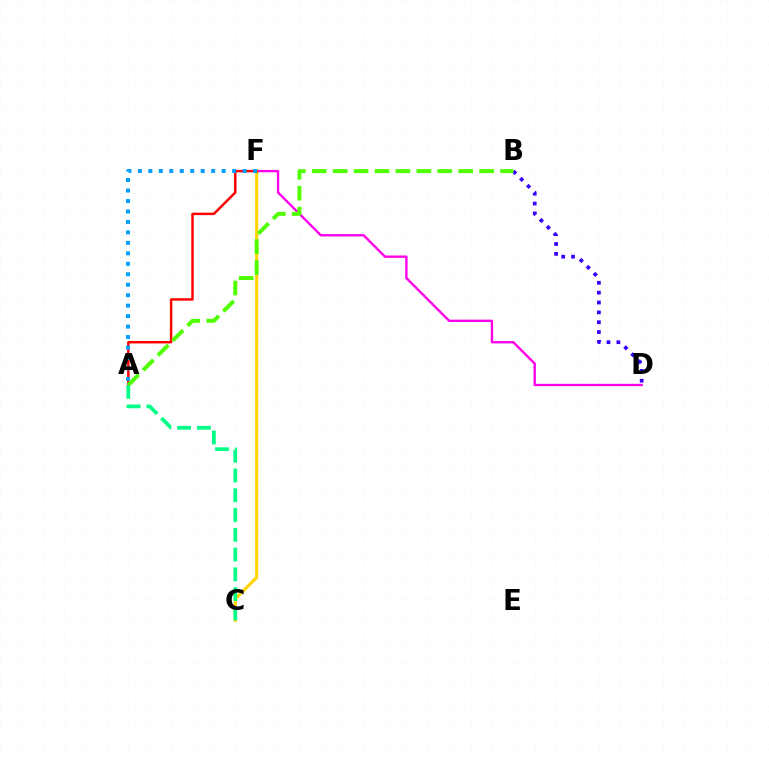{('D', 'F'): [{'color': '#ff00ed', 'line_style': 'solid', 'thickness': 1.71}], ('C', 'F'): [{'color': '#ffd500', 'line_style': 'solid', 'thickness': 2.24}], ('B', 'D'): [{'color': '#3700ff', 'line_style': 'dotted', 'thickness': 2.68}], ('A', 'F'): [{'color': '#ff0000', 'line_style': 'solid', 'thickness': 1.77}, {'color': '#009eff', 'line_style': 'dotted', 'thickness': 2.84}], ('A', 'C'): [{'color': '#00ff86', 'line_style': 'dashed', 'thickness': 2.69}], ('A', 'B'): [{'color': '#4fff00', 'line_style': 'dashed', 'thickness': 2.84}]}